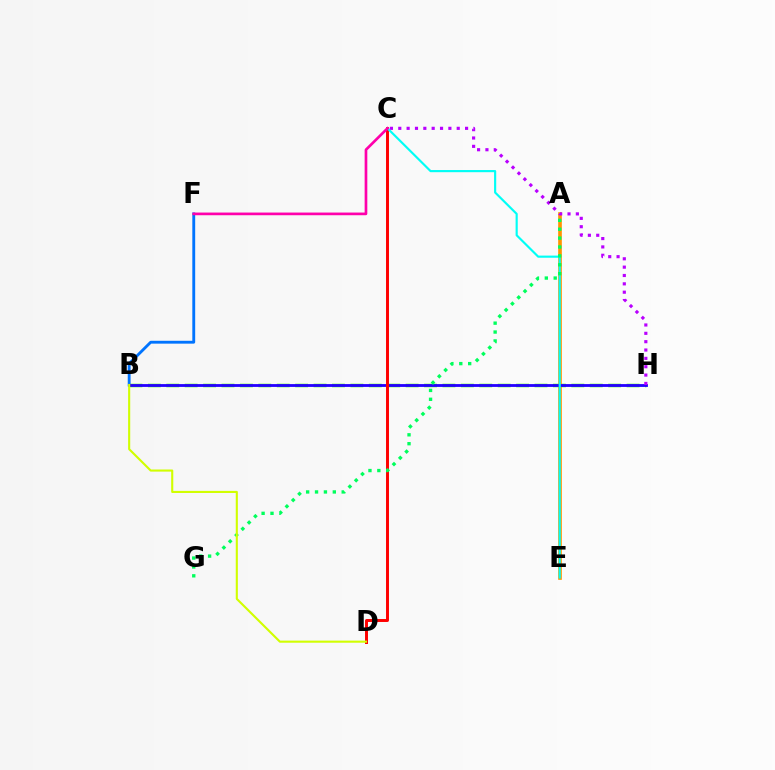{('B', 'H'): [{'color': '#3dff00', 'line_style': 'dashed', 'thickness': 2.5}, {'color': '#2500ff', 'line_style': 'solid', 'thickness': 2.03}], ('B', 'F'): [{'color': '#0074ff', 'line_style': 'solid', 'thickness': 2.06}], ('A', 'E'): [{'color': '#ff9400', 'line_style': 'solid', 'thickness': 2.63}], ('C', 'D'): [{'color': '#ff0000', 'line_style': 'solid', 'thickness': 2.12}], ('C', 'H'): [{'color': '#b900ff', 'line_style': 'dotted', 'thickness': 2.27}], ('C', 'E'): [{'color': '#00fff6', 'line_style': 'solid', 'thickness': 1.55}], ('C', 'F'): [{'color': '#ff00ac', 'line_style': 'solid', 'thickness': 1.93}], ('A', 'G'): [{'color': '#00ff5c', 'line_style': 'dotted', 'thickness': 2.42}], ('B', 'D'): [{'color': '#d1ff00', 'line_style': 'solid', 'thickness': 1.52}]}